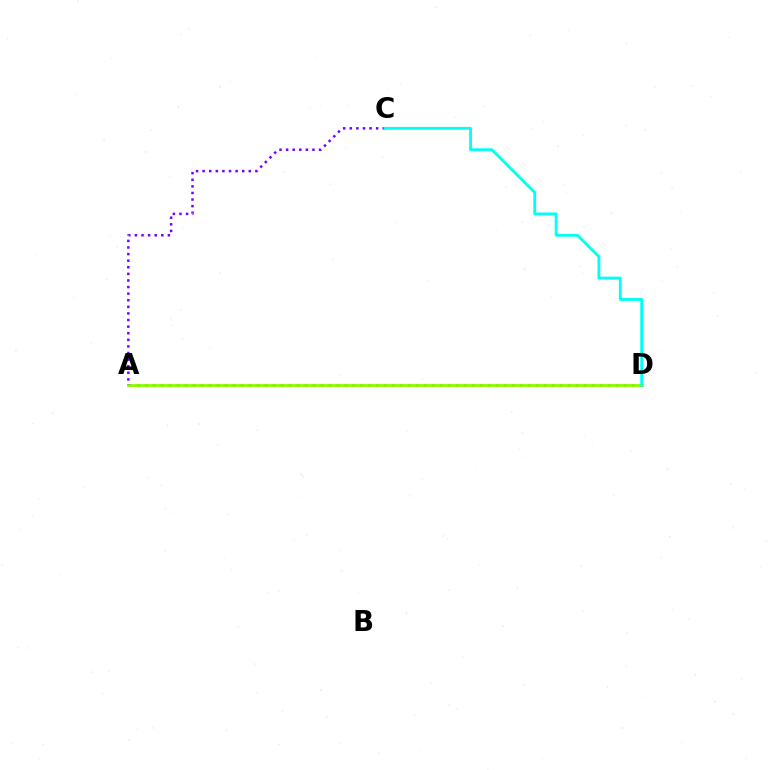{('A', 'D'): [{'color': '#ff0000', 'line_style': 'dotted', 'thickness': 2.17}, {'color': '#84ff00', 'line_style': 'solid', 'thickness': 2.03}], ('A', 'C'): [{'color': '#7200ff', 'line_style': 'dotted', 'thickness': 1.79}], ('C', 'D'): [{'color': '#00fff6', 'line_style': 'solid', 'thickness': 2.04}]}